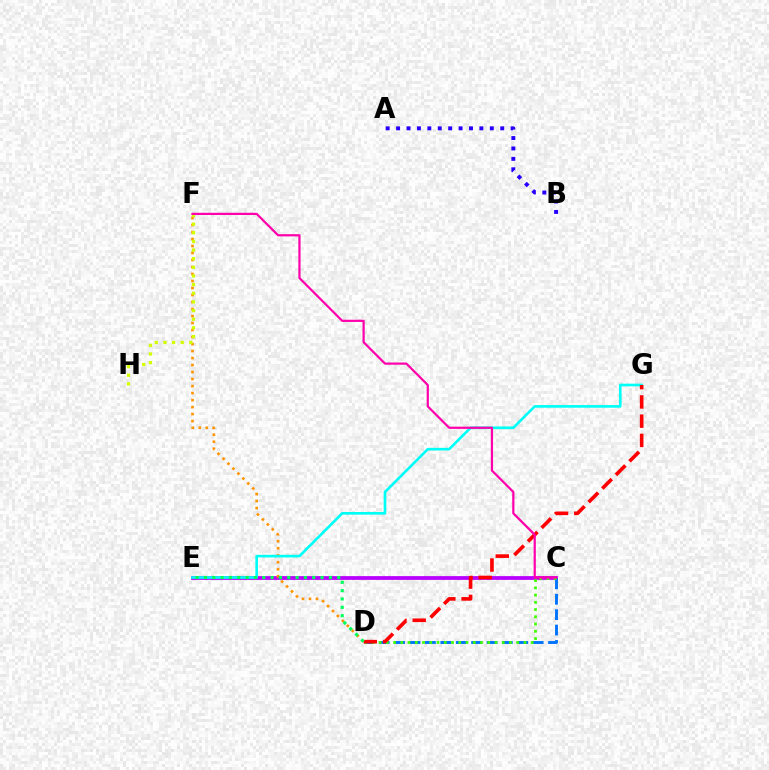{('C', 'E'): [{'color': '#b900ff', 'line_style': 'solid', 'thickness': 2.71}], ('D', 'F'): [{'color': '#ff9400', 'line_style': 'dotted', 'thickness': 1.9}], ('F', 'H'): [{'color': '#d1ff00', 'line_style': 'dotted', 'thickness': 2.35}], ('C', 'D'): [{'color': '#0074ff', 'line_style': 'dashed', 'thickness': 2.09}, {'color': '#3dff00', 'line_style': 'dotted', 'thickness': 1.97}], ('E', 'G'): [{'color': '#00fff6', 'line_style': 'solid', 'thickness': 1.91}], ('D', 'G'): [{'color': '#ff0000', 'line_style': 'dashed', 'thickness': 2.61}], ('A', 'B'): [{'color': '#2500ff', 'line_style': 'dotted', 'thickness': 2.83}], ('C', 'F'): [{'color': '#ff00ac', 'line_style': 'solid', 'thickness': 1.59}], ('D', 'E'): [{'color': '#00ff5c', 'line_style': 'dotted', 'thickness': 2.26}]}